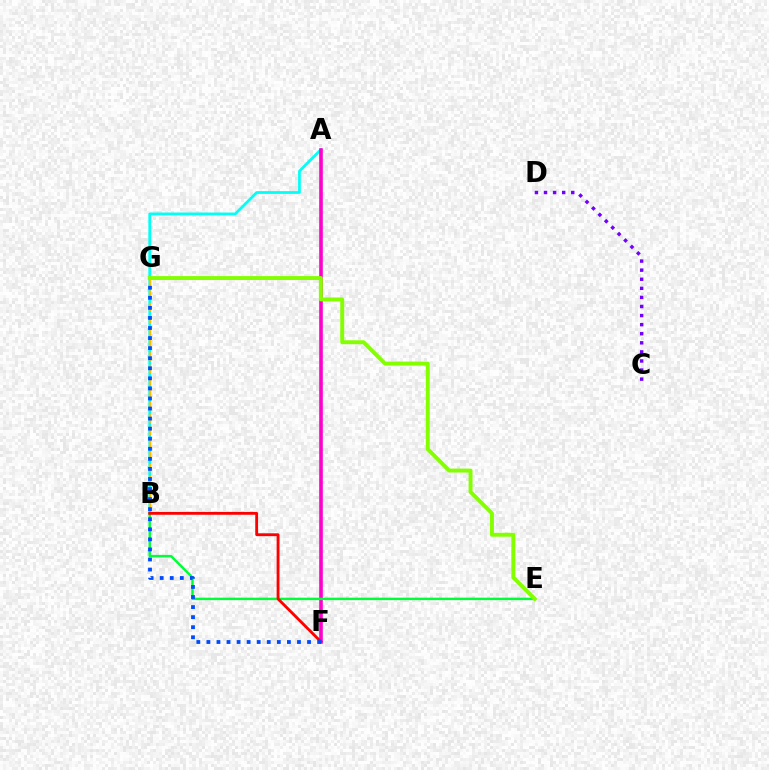{('A', 'B'): [{'color': '#00fff6', 'line_style': 'solid', 'thickness': 1.97}], ('C', 'D'): [{'color': '#7200ff', 'line_style': 'dotted', 'thickness': 2.47}], ('B', 'G'): [{'color': '#ffbd00', 'line_style': 'dashed', 'thickness': 1.68}], ('A', 'F'): [{'color': '#ff00cf', 'line_style': 'solid', 'thickness': 2.6}], ('B', 'E'): [{'color': '#00ff39', 'line_style': 'solid', 'thickness': 1.76}], ('B', 'F'): [{'color': '#ff0000', 'line_style': 'solid', 'thickness': 2.05}], ('F', 'G'): [{'color': '#004bff', 'line_style': 'dotted', 'thickness': 2.73}], ('E', 'G'): [{'color': '#84ff00', 'line_style': 'solid', 'thickness': 2.83}]}